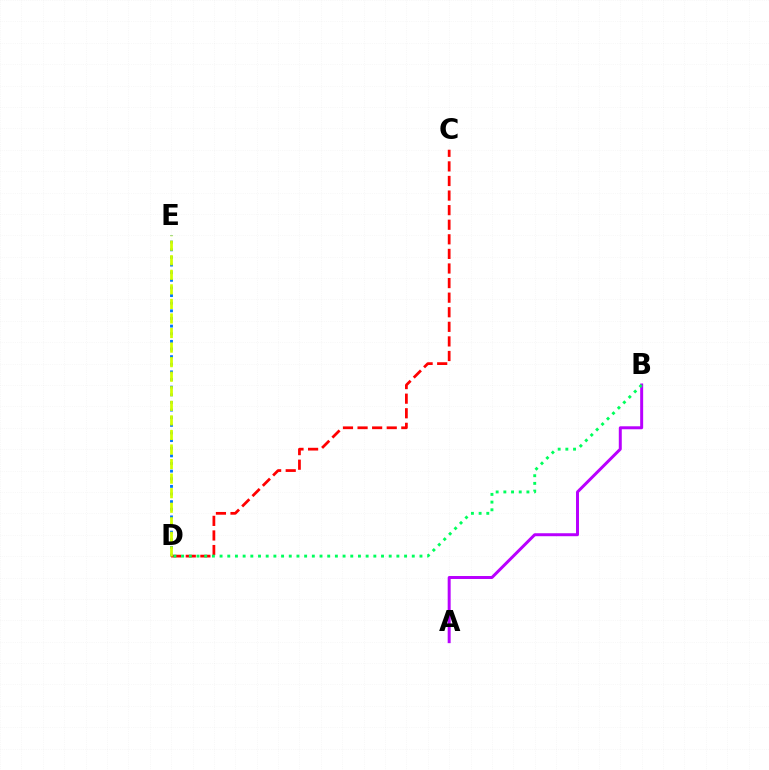{('D', 'E'): [{'color': '#0074ff', 'line_style': 'dotted', 'thickness': 2.07}, {'color': '#d1ff00', 'line_style': 'dashed', 'thickness': 1.98}], ('A', 'B'): [{'color': '#b900ff', 'line_style': 'solid', 'thickness': 2.14}], ('C', 'D'): [{'color': '#ff0000', 'line_style': 'dashed', 'thickness': 1.98}], ('B', 'D'): [{'color': '#00ff5c', 'line_style': 'dotted', 'thickness': 2.09}]}